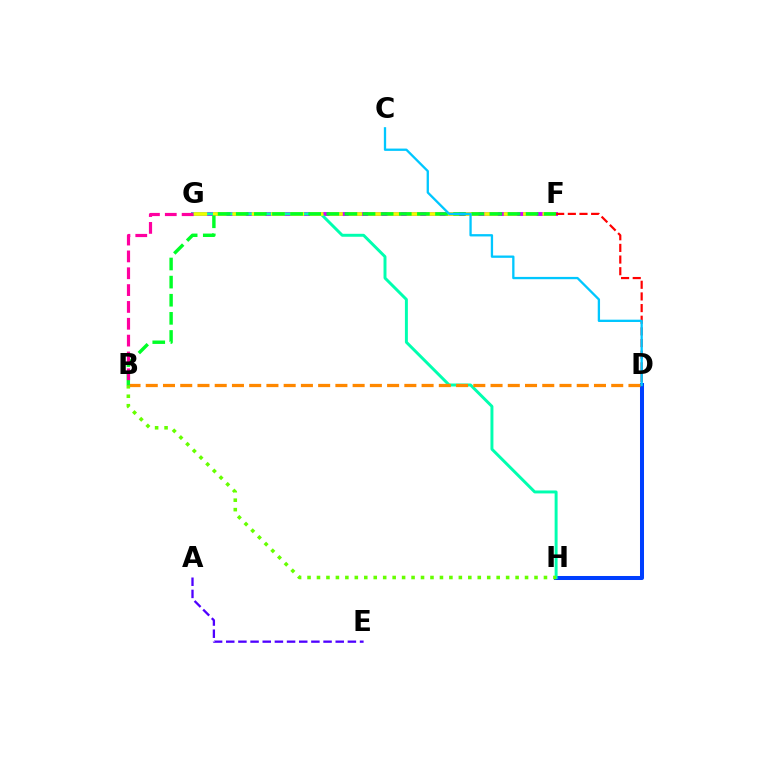{('A', 'E'): [{'color': '#4f00ff', 'line_style': 'dashed', 'thickness': 1.65}], ('F', 'G'): [{'color': '#d600ff', 'line_style': 'solid', 'thickness': 2.8}, {'color': '#eeff00', 'line_style': 'dashed', 'thickness': 2.63}], ('D', 'H'): [{'color': '#003fff', 'line_style': 'solid', 'thickness': 2.89}], ('G', 'H'): [{'color': '#00ffaf', 'line_style': 'solid', 'thickness': 2.12}], ('B', 'D'): [{'color': '#ff8800', 'line_style': 'dashed', 'thickness': 2.34}], ('B', 'F'): [{'color': '#00ff27', 'line_style': 'dashed', 'thickness': 2.46}], ('D', 'F'): [{'color': '#ff0000', 'line_style': 'dashed', 'thickness': 1.58}], ('B', 'H'): [{'color': '#66ff00', 'line_style': 'dotted', 'thickness': 2.57}], ('C', 'D'): [{'color': '#00c7ff', 'line_style': 'solid', 'thickness': 1.66}], ('B', 'G'): [{'color': '#ff00a0', 'line_style': 'dashed', 'thickness': 2.29}]}